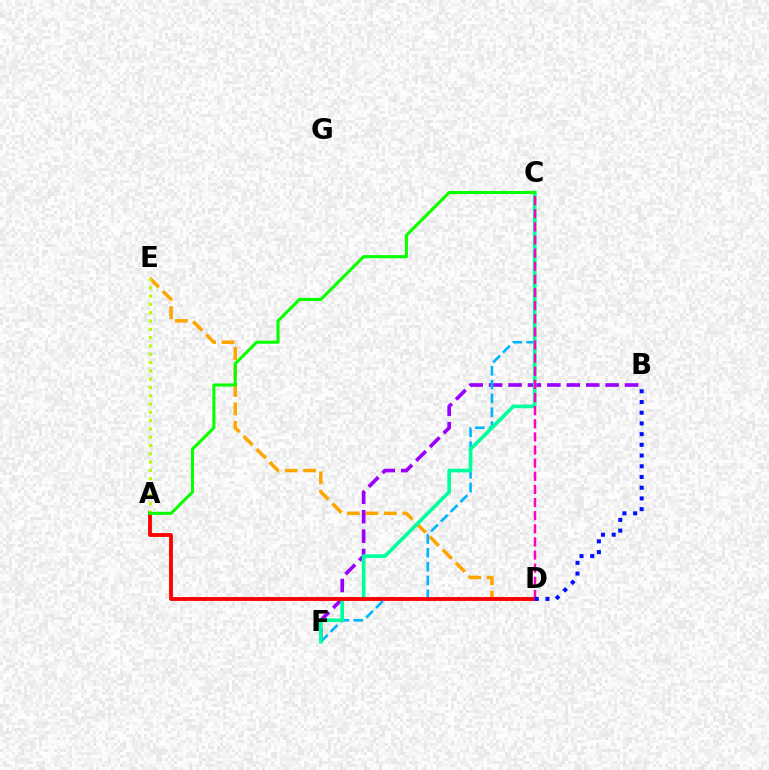{('D', 'E'): [{'color': '#ffa500', 'line_style': 'dashed', 'thickness': 2.51}], ('B', 'F'): [{'color': '#9b00ff', 'line_style': 'dashed', 'thickness': 2.64}], ('C', 'F'): [{'color': '#00b5ff', 'line_style': 'dashed', 'thickness': 1.88}, {'color': '#00ff9d', 'line_style': 'solid', 'thickness': 2.63}], ('A', 'D'): [{'color': '#ff0000', 'line_style': 'solid', 'thickness': 2.77}], ('C', 'D'): [{'color': '#ff00bd', 'line_style': 'dashed', 'thickness': 1.78}], ('A', 'E'): [{'color': '#b3ff00', 'line_style': 'dotted', 'thickness': 2.25}], ('B', 'D'): [{'color': '#0010ff', 'line_style': 'dotted', 'thickness': 2.91}], ('A', 'C'): [{'color': '#08ff00', 'line_style': 'solid', 'thickness': 2.22}]}